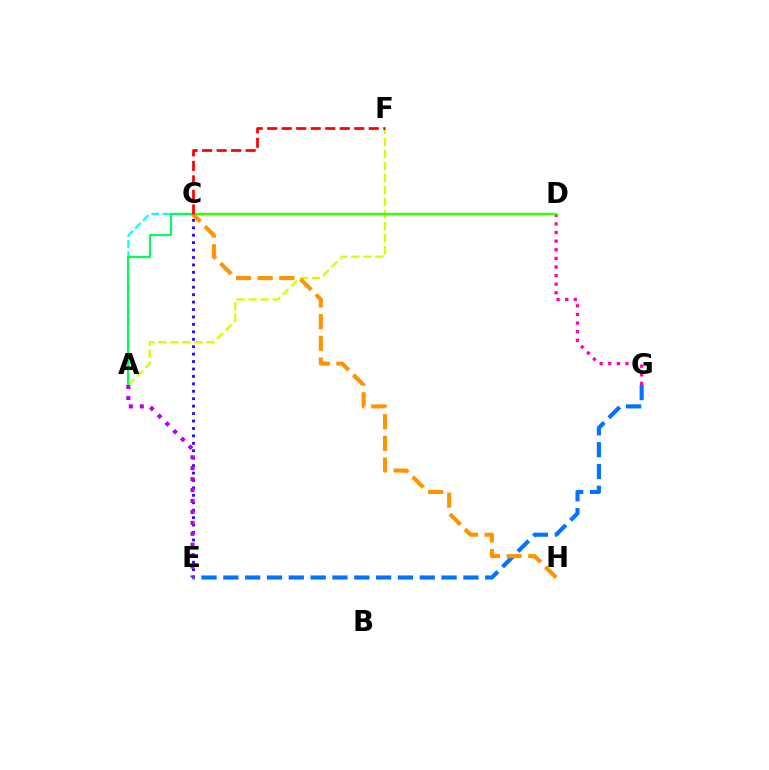{('A', 'F'): [{'color': '#d1ff00', 'line_style': 'dashed', 'thickness': 1.64}], ('D', 'G'): [{'color': '#ff00ac', 'line_style': 'dotted', 'thickness': 2.34}], ('A', 'C'): [{'color': '#00fff6', 'line_style': 'dashed', 'thickness': 1.51}], ('A', 'D'): [{'color': '#00ff5c', 'line_style': 'solid', 'thickness': 1.56}], ('C', 'D'): [{'color': '#3dff00', 'line_style': 'solid', 'thickness': 1.65}], ('C', 'E'): [{'color': '#2500ff', 'line_style': 'dotted', 'thickness': 2.02}], ('E', 'G'): [{'color': '#0074ff', 'line_style': 'dashed', 'thickness': 2.96}], ('C', 'H'): [{'color': '#ff9400', 'line_style': 'dashed', 'thickness': 2.94}], ('C', 'F'): [{'color': '#ff0000', 'line_style': 'dashed', 'thickness': 1.97}], ('A', 'E'): [{'color': '#b900ff', 'line_style': 'dotted', 'thickness': 2.97}]}